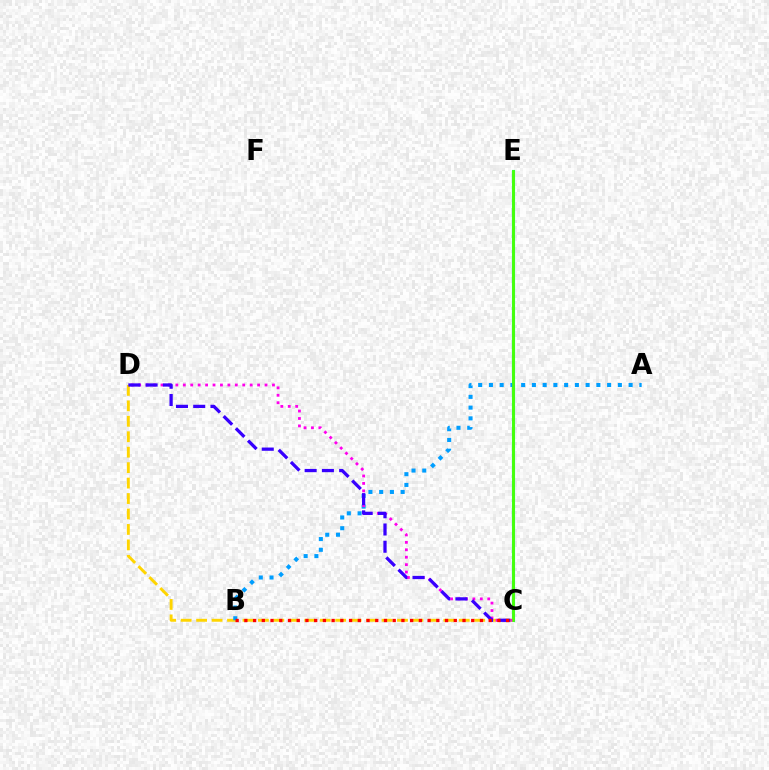{('C', 'E'): [{'color': '#00ff86', 'line_style': 'solid', 'thickness': 2.25}, {'color': '#4fff00', 'line_style': 'solid', 'thickness': 1.88}], ('C', 'D'): [{'color': '#ffd500', 'line_style': 'dashed', 'thickness': 2.1}, {'color': '#ff00ed', 'line_style': 'dotted', 'thickness': 2.02}, {'color': '#3700ff', 'line_style': 'dashed', 'thickness': 2.34}], ('A', 'B'): [{'color': '#009eff', 'line_style': 'dotted', 'thickness': 2.92}], ('B', 'C'): [{'color': '#ff0000', 'line_style': 'dotted', 'thickness': 2.37}]}